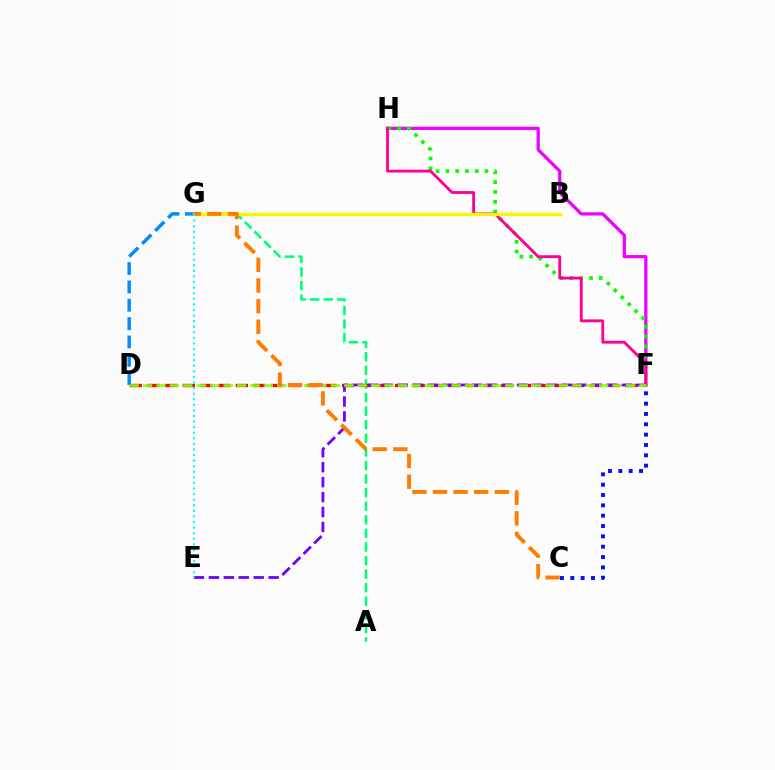{('A', 'G'): [{'color': '#00ff74', 'line_style': 'dashed', 'thickness': 1.85}], ('D', 'F'): [{'color': '#ff0000', 'line_style': 'dashed', 'thickness': 2.4}, {'color': '#84ff00', 'line_style': 'dashed', 'thickness': 1.82}], ('F', 'H'): [{'color': '#ee00ff', 'line_style': 'solid', 'thickness': 2.34}, {'color': '#08ff00', 'line_style': 'dotted', 'thickness': 2.66}, {'color': '#ff0094', 'line_style': 'solid', 'thickness': 2.05}], ('E', 'F'): [{'color': '#7200ff', 'line_style': 'dashed', 'thickness': 2.03}], ('C', 'F'): [{'color': '#0010ff', 'line_style': 'dotted', 'thickness': 2.81}], ('D', 'G'): [{'color': '#008cff', 'line_style': 'dashed', 'thickness': 2.49}], ('B', 'G'): [{'color': '#fcf500', 'line_style': 'solid', 'thickness': 2.37}], ('C', 'G'): [{'color': '#ff7c00', 'line_style': 'dashed', 'thickness': 2.8}], ('E', 'G'): [{'color': '#00fff6', 'line_style': 'dotted', 'thickness': 1.52}]}